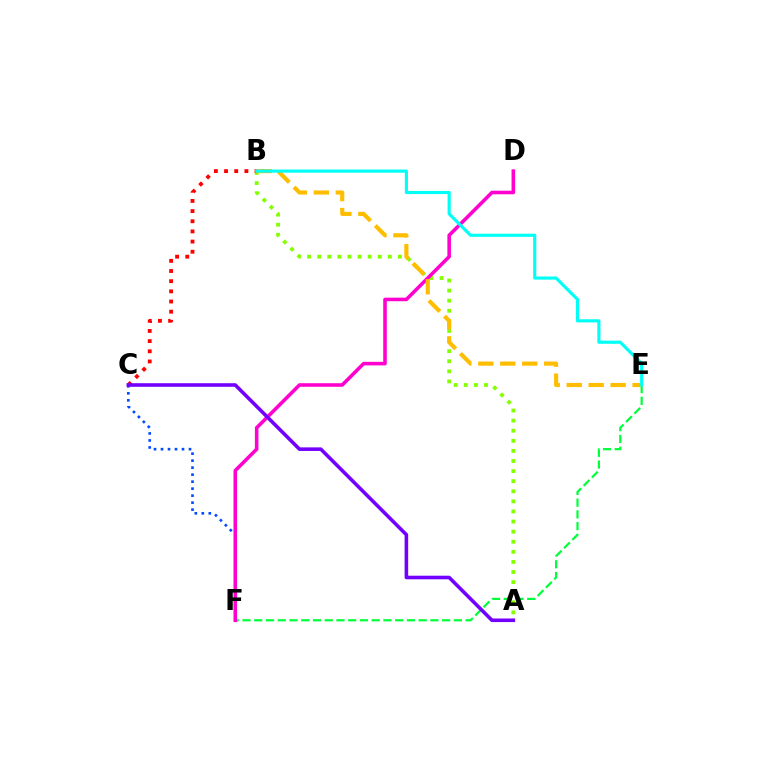{('E', 'F'): [{'color': '#00ff39', 'line_style': 'dashed', 'thickness': 1.6}], ('A', 'B'): [{'color': '#84ff00', 'line_style': 'dotted', 'thickness': 2.74}], ('C', 'F'): [{'color': '#004bff', 'line_style': 'dotted', 'thickness': 1.9}], ('B', 'C'): [{'color': '#ff0000', 'line_style': 'dotted', 'thickness': 2.76}], ('D', 'F'): [{'color': '#ff00cf', 'line_style': 'solid', 'thickness': 2.57}], ('B', 'E'): [{'color': '#ffbd00', 'line_style': 'dashed', 'thickness': 2.98}, {'color': '#00fff6', 'line_style': 'solid', 'thickness': 2.26}], ('A', 'C'): [{'color': '#7200ff', 'line_style': 'solid', 'thickness': 2.58}]}